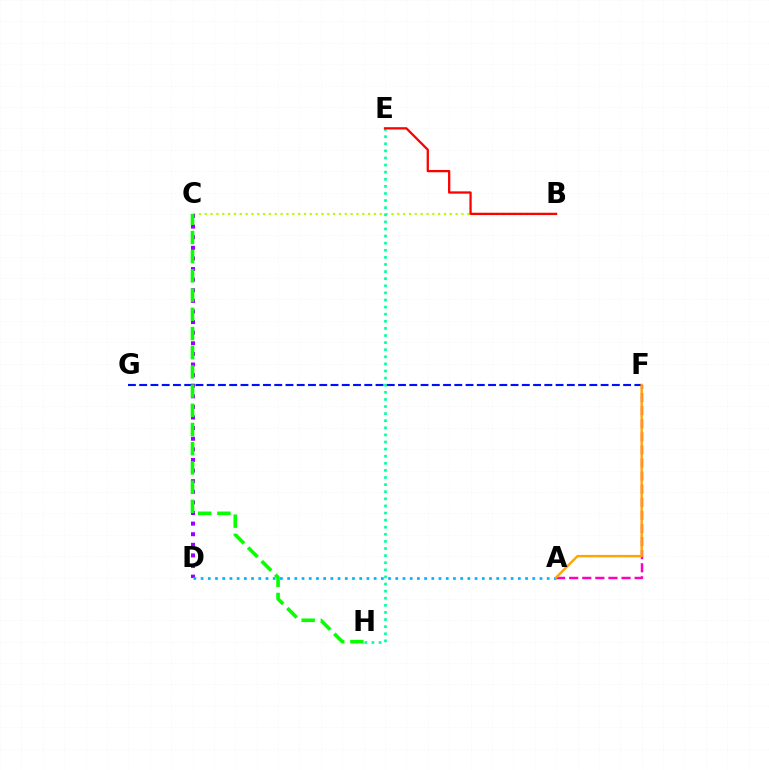{('B', 'C'): [{'color': '#b3ff00', 'line_style': 'dotted', 'thickness': 1.59}], ('A', 'F'): [{'color': '#ff00bd', 'line_style': 'dashed', 'thickness': 1.78}, {'color': '#ffa500', 'line_style': 'solid', 'thickness': 1.73}], ('C', 'D'): [{'color': '#9b00ff', 'line_style': 'dotted', 'thickness': 2.88}], ('E', 'H'): [{'color': '#00ff9d', 'line_style': 'dotted', 'thickness': 1.93}], ('B', 'E'): [{'color': '#ff0000', 'line_style': 'solid', 'thickness': 1.65}], ('A', 'D'): [{'color': '#00b5ff', 'line_style': 'dotted', 'thickness': 1.96}], ('F', 'G'): [{'color': '#0010ff', 'line_style': 'dashed', 'thickness': 1.53}], ('C', 'H'): [{'color': '#08ff00', 'line_style': 'dashed', 'thickness': 2.61}]}